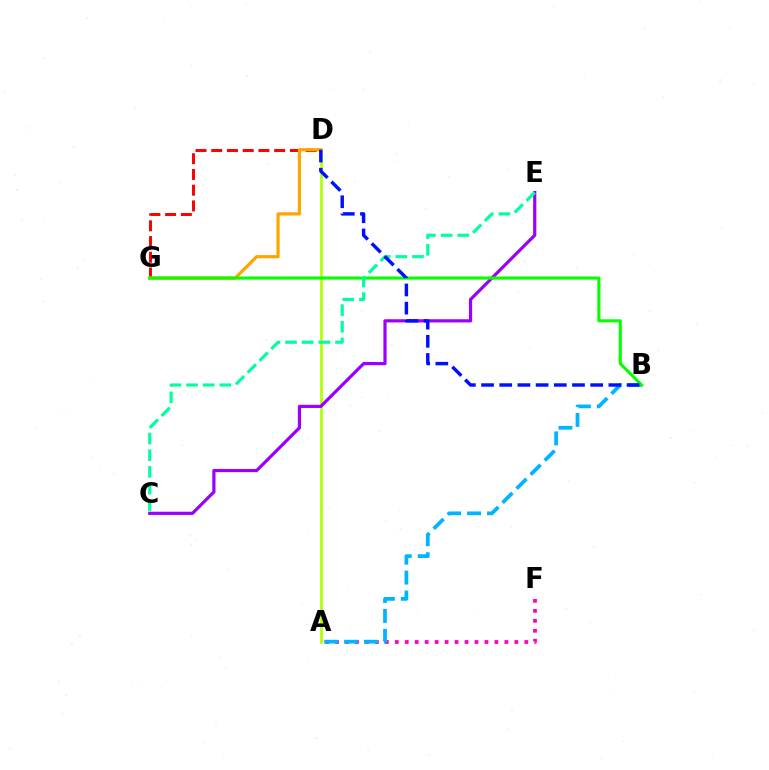{('A', 'F'): [{'color': '#ff00bd', 'line_style': 'dotted', 'thickness': 2.71}], ('A', 'B'): [{'color': '#00b5ff', 'line_style': 'dashed', 'thickness': 2.7}], ('D', 'G'): [{'color': '#ff0000', 'line_style': 'dashed', 'thickness': 2.14}, {'color': '#ffa500', 'line_style': 'solid', 'thickness': 2.31}], ('A', 'D'): [{'color': '#b3ff00', 'line_style': 'solid', 'thickness': 1.96}], ('C', 'E'): [{'color': '#9b00ff', 'line_style': 'solid', 'thickness': 2.3}, {'color': '#00ff9d', 'line_style': 'dashed', 'thickness': 2.26}], ('B', 'G'): [{'color': '#08ff00', 'line_style': 'solid', 'thickness': 2.25}], ('B', 'D'): [{'color': '#0010ff', 'line_style': 'dashed', 'thickness': 2.47}]}